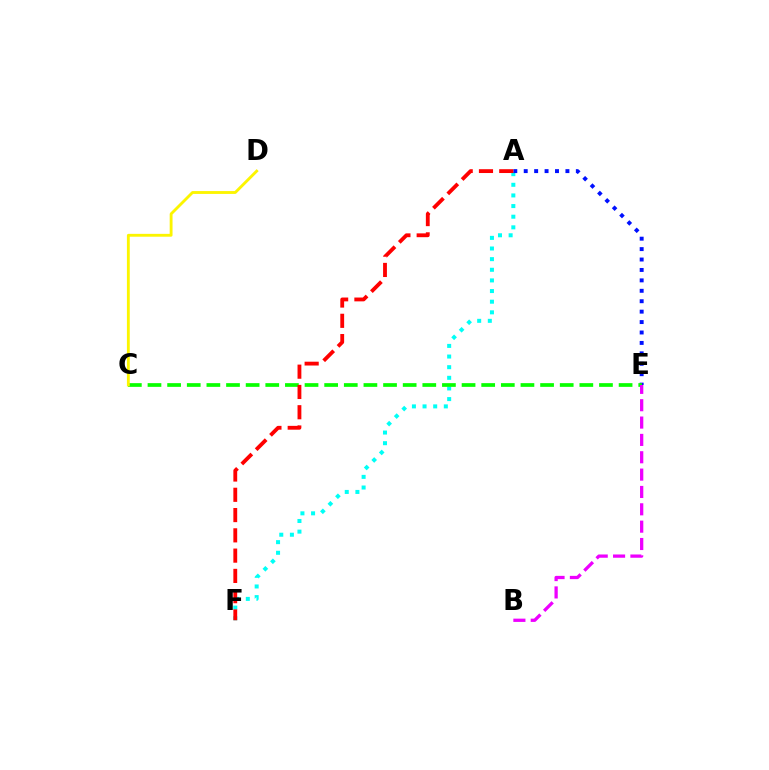{('A', 'F'): [{'color': '#00fff6', 'line_style': 'dotted', 'thickness': 2.89}, {'color': '#ff0000', 'line_style': 'dashed', 'thickness': 2.75}], ('A', 'E'): [{'color': '#0010ff', 'line_style': 'dotted', 'thickness': 2.83}], ('C', 'E'): [{'color': '#08ff00', 'line_style': 'dashed', 'thickness': 2.67}], ('C', 'D'): [{'color': '#fcf500', 'line_style': 'solid', 'thickness': 2.05}], ('B', 'E'): [{'color': '#ee00ff', 'line_style': 'dashed', 'thickness': 2.36}]}